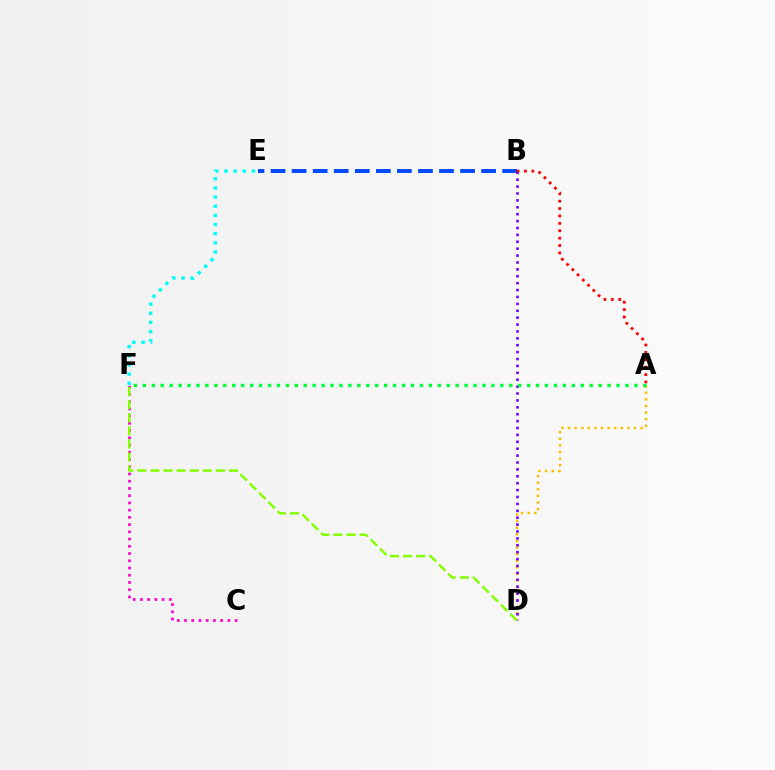{('B', 'E'): [{'color': '#004bff', 'line_style': 'dashed', 'thickness': 2.86}], ('A', 'D'): [{'color': '#ffbd00', 'line_style': 'dotted', 'thickness': 1.79}], ('C', 'F'): [{'color': '#ff00cf', 'line_style': 'dotted', 'thickness': 1.97}], ('B', 'D'): [{'color': '#7200ff', 'line_style': 'dotted', 'thickness': 1.87}], ('D', 'F'): [{'color': '#84ff00', 'line_style': 'dashed', 'thickness': 1.78}], ('A', 'B'): [{'color': '#ff0000', 'line_style': 'dotted', 'thickness': 2.01}], ('E', 'F'): [{'color': '#00fff6', 'line_style': 'dotted', 'thickness': 2.49}], ('A', 'F'): [{'color': '#00ff39', 'line_style': 'dotted', 'thickness': 2.43}]}